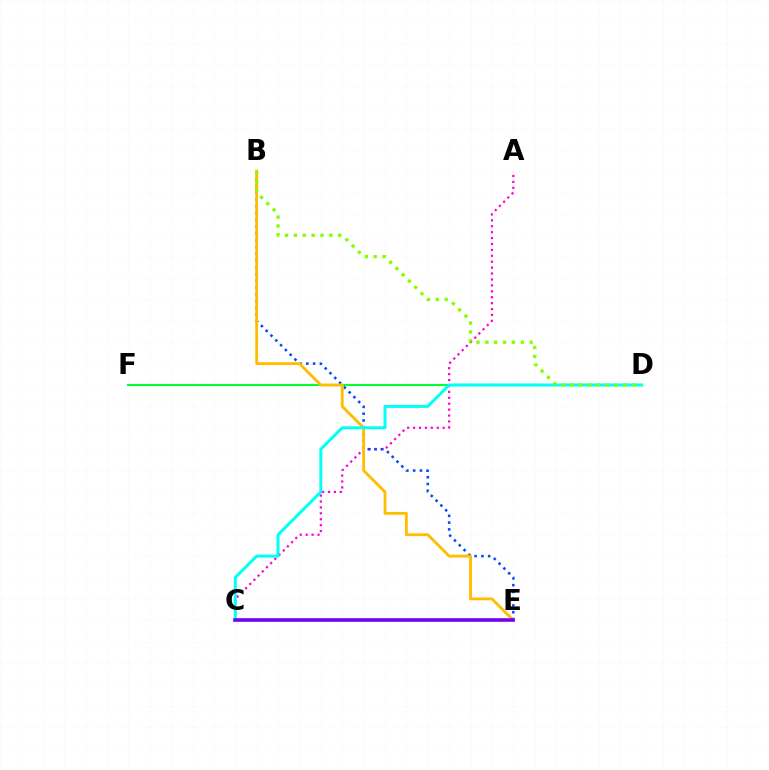{('A', 'C'): [{'color': '#ff00cf', 'line_style': 'dotted', 'thickness': 1.61}], ('D', 'F'): [{'color': '#00ff39', 'line_style': 'solid', 'thickness': 1.5}], ('C', 'E'): [{'color': '#ff0000', 'line_style': 'solid', 'thickness': 1.61}, {'color': '#7200ff', 'line_style': 'solid', 'thickness': 2.55}], ('B', 'E'): [{'color': '#004bff', 'line_style': 'dotted', 'thickness': 1.84}, {'color': '#ffbd00', 'line_style': 'solid', 'thickness': 2.05}], ('C', 'D'): [{'color': '#00fff6', 'line_style': 'solid', 'thickness': 2.16}], ('B', 'D'): [{'color': '#84ff00', 'line_style': 'dotted', 'thickness': 2.41}]}